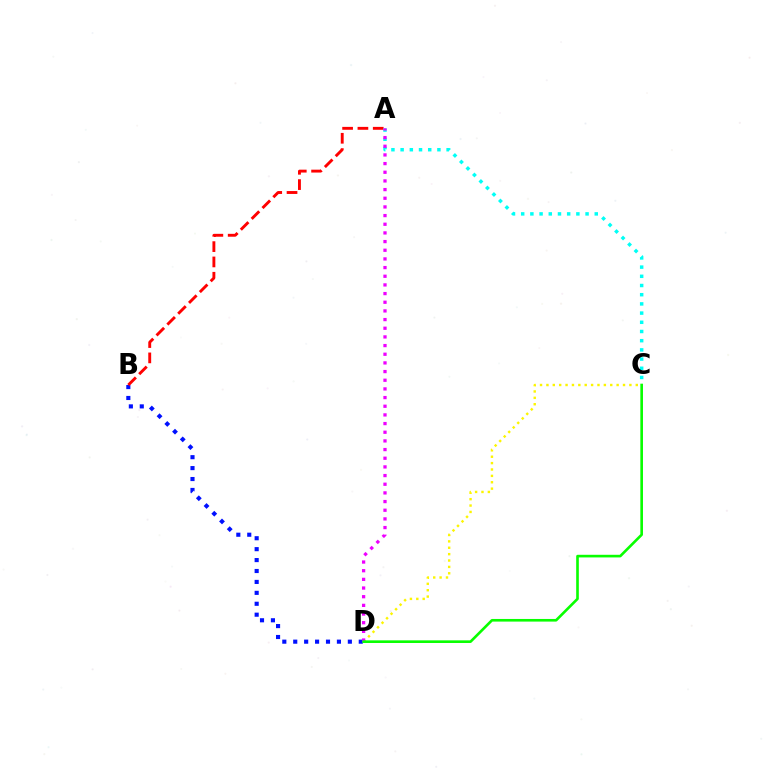{('B', 'D'): [{'color': '#0010ff', 'line_style': 'dotted', 'thickness': 2.97}], ('A', 'B'): [{'color': '#ff0000', 'line_style': 'dashed', 'thickness': 2.08}], ('A', 'C'): [{'color': '#00fff6', 'line_style': 'dotted', 'thickness': 2.5}], ('C', 'D'): [{'color': '#fcf500', 'line_style': 'dotted', 'thickness': 1.73}, {'color': '#08ff00', 'line_style': 'solid', 'thickness': 1.9}], ('A', 'D'): [{'color': '#ee00ff', 'line_style': 'dotted', 'thickness': 2.35}]}